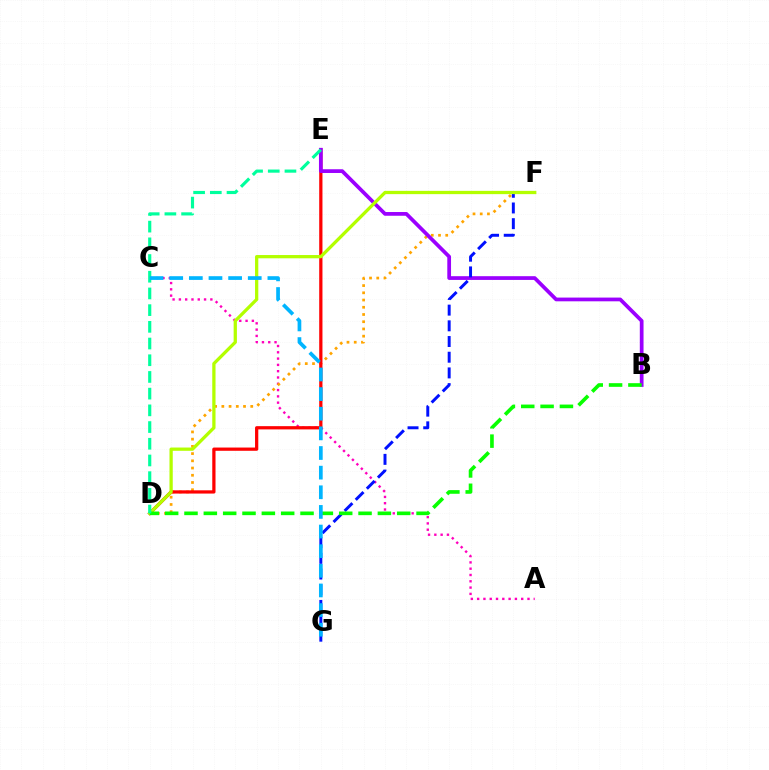{('A', 'C'): [{'color': '#ff00bd', 'line_style': 'dotted', 'thickness': 1.71}], ('D', 'F'): [{'color': '#ffa500', 'line_style': 'dotted', 'thickness': 1.96}, {'color': '#b3ff00', 'line_style': 'solid', 'thickness': 2.36}], ('D', 'E'): [{'color': '#ff0000', 'line_style': 'solid', 'thickness': 2.34}, {'color': '#00ff9d', 'line_style': 'dashed', 'thickness': 2.27}], ('B', 'E'): [{'color': '#9b00ff', 'line_style': 'solid', 'thickness': 2.69}], ('F', 'G'): [{'color': '#0010ff', 'line_style': 'dashed', 'thickness': 2.13}], ('B', 'D'): [{'color': '#08ff00', 'line_style': 'dashed', 'thickness': 2.63}], ('C', 'G'): [{'color': '#00b5ff', 'line_style': 'dashed', 'thickness': 2.67}]}